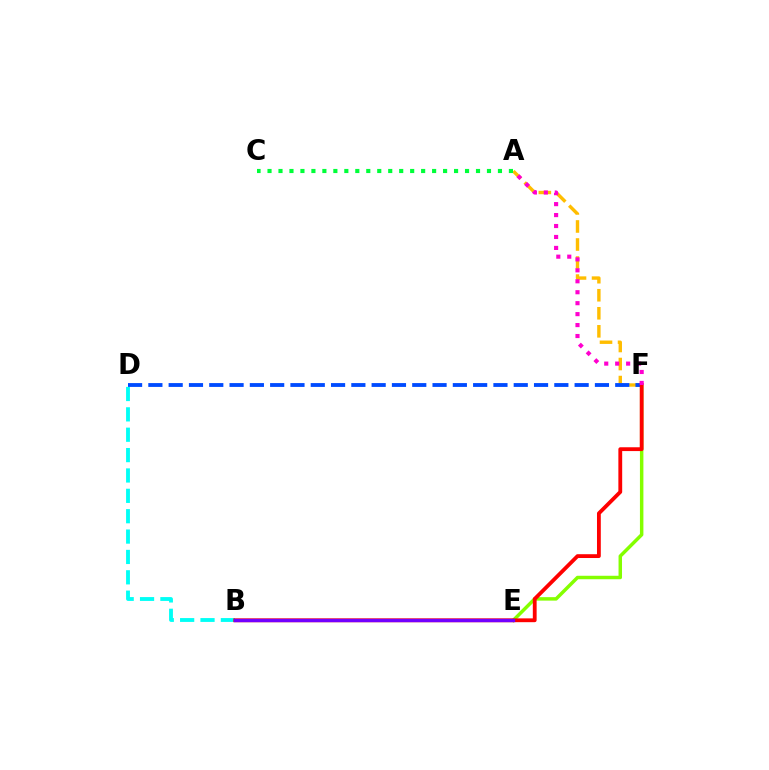{('B', 'D'): [{'color': '#00fff6', 'line_style': 'dashed', 'thickness': 2.77}], ('E', 'F'): [{'color': '#84ff00', 'line_style': 'solid', 'thickness': 2.5}], ('A', 'F'): [{'color': '#ffbd00', 'line_style': 'dashed', 'thickness': 2.45}, {'color': '#ff00cf', 'line_style': 'dotted', 'thickness': 2.97}], ('D', 'F'): [{'color': '#004bff', 'line_style': 'dashed', 'thickness': 2.76}], ('A', 'C'): [{'color': '#00ff39', 'line_style': 'dotted', 'thickness': 2.98}], ('B', 'F'): [{'color': '#ff0000', 'line_style': 'solid', 'thickness': 2.74}], ('B', 'E'): [{'color': '#7200ff', 'line_style': 'solid', 'thickness': 2.44}]}